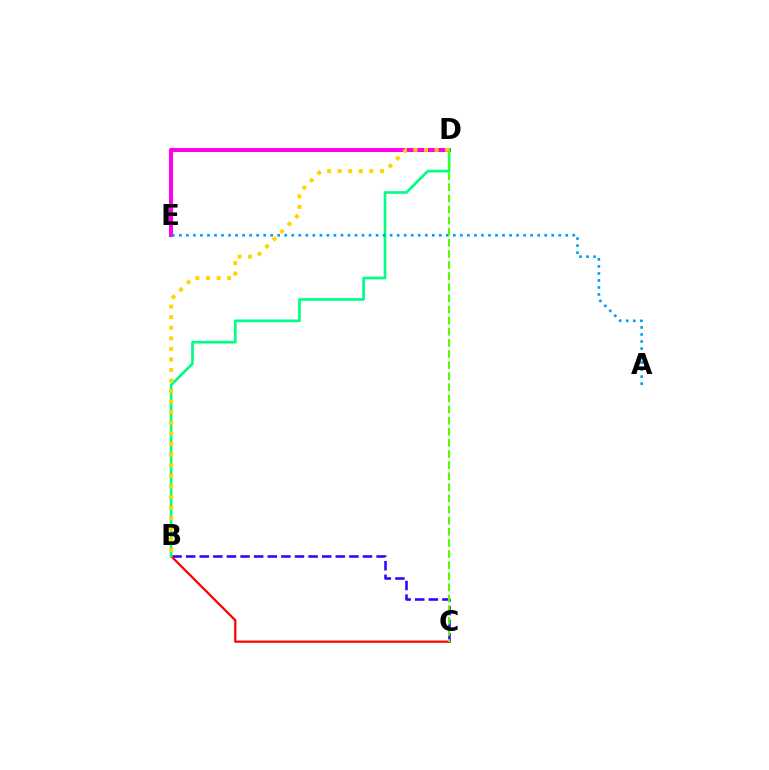{('B', 'C'): [{'color': '#3700ff', 'line_style': 'dashed', 'thickness': 1.85}, {'color': '#ff0000', 'line_style': 'solid', 'thickness': 1.62}], ('D', 'E'): [{'color': '#ff00ed', 'line_style': 'solid', 'thickness': 2.93}], ('B', 'D'): [{'color': '#00ff86', 'line_style': 'solid', 'thickness': 1.94}, {'color': '#ffd500', 'line_style': 'dotted', 'thickness': 2.87}], ('A', 'E'): [{'color': '#009eff', 'line_style': 'dotted', 'thickness': 1.91}], ('C', 'D'): [{'color': '#4fff00', 'line_style': 'dashed', 'thickness': 1.51}]}